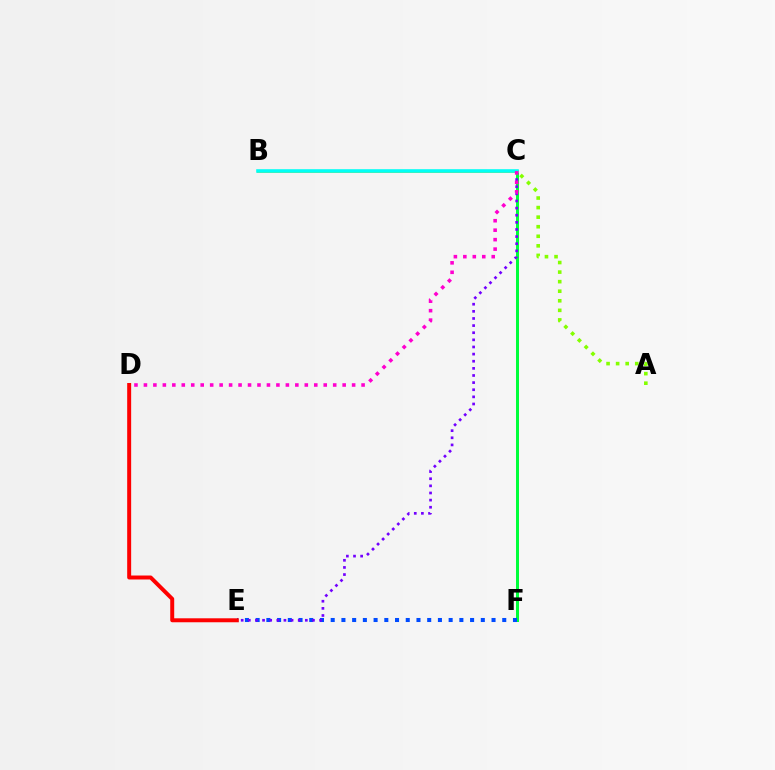{('C', 'F'): [{'color': '#00ff39', 'line_style': 'solid', 'thickness': 2.15}], ('B', 'C'): [{'color': '#ffbd00', 'line_style': 'solid', 'thickness': 2.15}, {'color': '#00fff6', 'line_style': 'solid', 'thickness': 2.58}], ('E', 'F'): [{'color': '#004bff', 'line_style': 'dotted', 'thickness': 2.91}], ('D', 'E'): [{'color': '#ff0000', 'line_style': 'solid', 'thickness': 2.85}], ('C', 'E'): [{'color': '#7200ff', 'line_style': 'dotted', 'thickness': 1.94}], ('A', 'C'): [{'color': '#84ff00', 'line_style': 'dotted', 'thickness': 2.6}], ('C', 'D'): [{'color': '#ff00cf', 'line_style': 'dotted', 'thickness': 2.57}]}